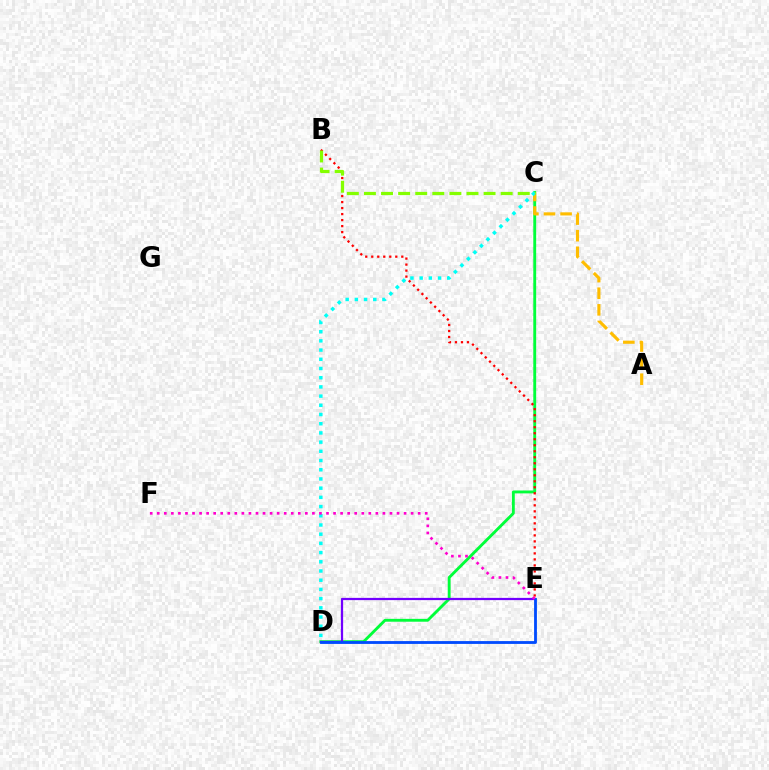{('C', 'D'): [{'color': '#00ff39', 'line_style': 'solid', 'thickness': 2.06}, {'color': '#00fff6', 'line_style': 'dotted', 'thickness': 2.5}], ('A', 'C'): [{'color': '#ffbd00', 'line_style': 'dashed', 'thickness': 2.26}], ('D', 'E'): [{'color': '#7200ff', 'line_style': 'solid', 'thickness': 1.62}, {'color': '#004bff', 'line_style': 'solid', 'thickness': 2.03}], ('B', 'E'): [{'color': '#ff0000', 'line_style': 'dotted', 'thickness': 1.63}], ('B', 'C'): [{'color': '#84ff00', 'line_style': 'dashed', 'thickness': 2.32}], ('E', 'F'): [{'color': '#ff00cf', 'line_style': 'dotted', 'thickness': 1.92}]}